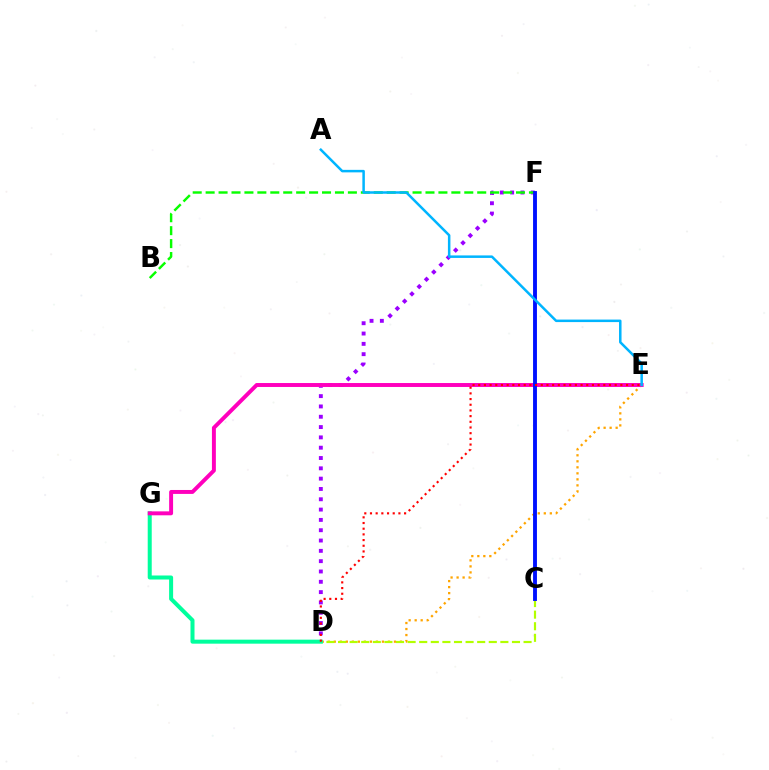{('D', 'E'): [{'color': '#ffa500', 'line_style': 'dotted', 'thickness': 1.63}, {'color': '#ff0000', 'line_style': 'dotted', 'thickness': 1.54}], ('D', 'F'): [{'color': '#9b00ff', 'line_style': 'dotted', 'thickness': 2.8}], ('C', 'D'): [{'color': '#b3ff00', 'line_style': 'dashed', 'thickness': 1.58}], ('B', 'F'): [{'color': '#08ff00', 'line_style': 'dashed', 'thickness': 1.76}], ('D', 'G'): [{'color': '#00ff9d', 'line_style': 'solid', 'thickness': 2.89}], ('E', 'G'): [{'color': '#ff00bd', 'line_style': 'solid', 'thickness': 2.83}], ('C', 'F'): [{'color': '#0010ff', 'line_style': 'solid', 'thickness': 2.79}], ('A', 'E'): [{'color': '#00b5ff', 'line_style': 'solid', 'thickness': 1.81}]}